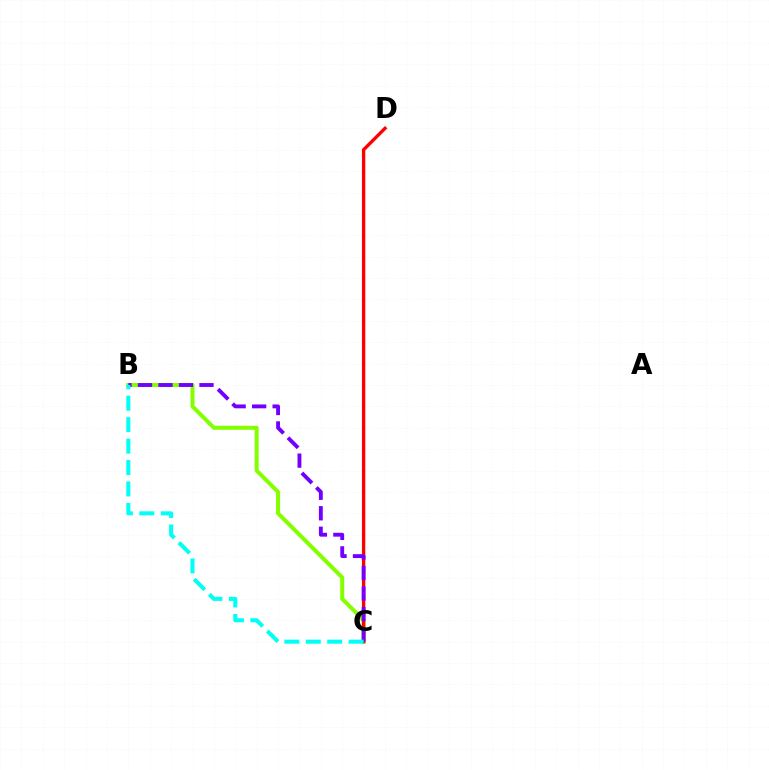{('B', 'C'): [{'color': '#84ff00', 'line_style': 'solid', 'thickness': 2.89}, {'color': '#7200ff', 'line_style': 'dashed', 'thickness': 2.79}, {'color': '#00fff6', 'line_style': 'dashed', 'thickness': 2.91}], ('C', 'D'): [{'color': '#ff0000', 'line_style': 'solid', 'thickness': 2.41}]}